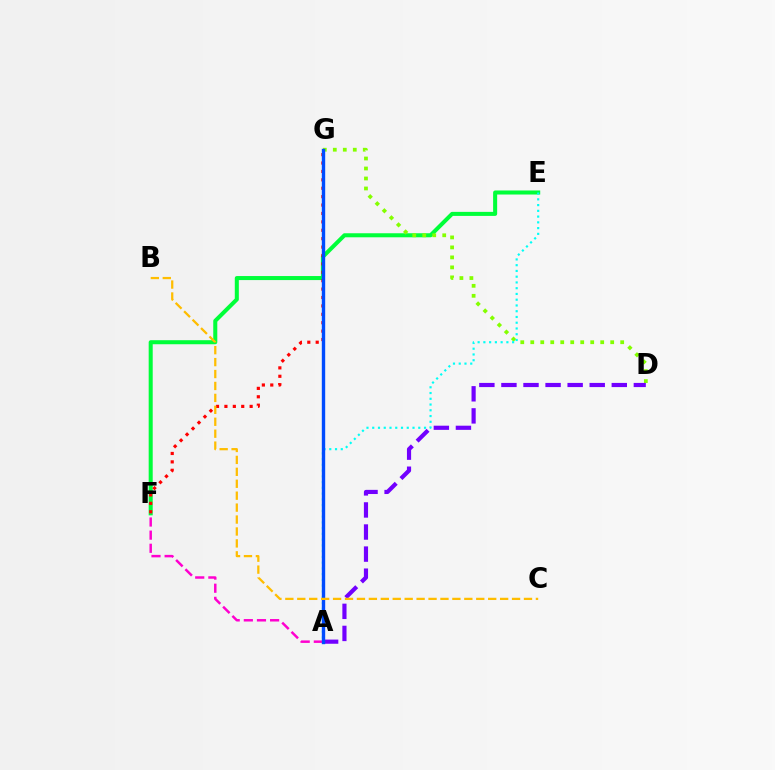{('E', 'F'): [{'color': '#00ff39', 'line_style': 'solid', 'thickness': 2.91}], ('D', 'G'): [{'color': '#84ff00', 'line_style': 'dotted', 'thickness': 2.71}], ('F', 'G'): [{'color': '#ff0000', 'line_style': 'dotted', 'thickness': 2.28}], ('A', 'D'): [{'color': '#7200ff', 'line_style': 'dashed', 'thickness': 3.0}], ('A', 'F'): [{'color': '#ff00cf', 'line_style': 'dashed', 'thickness': 1.78}], ('A', 'E'): [{'color': '#00fff6', 'line_style': 'dotted', 'thickness': 1.56}], ('A', 'G'): [{'color': '#004bff', 'line_style': 'solid', 'thickness': 2.43}], ('B', 'C'): [{'color': '#ffbd00', 'line_style': 'dashed', 'thickness': 1.62}]}